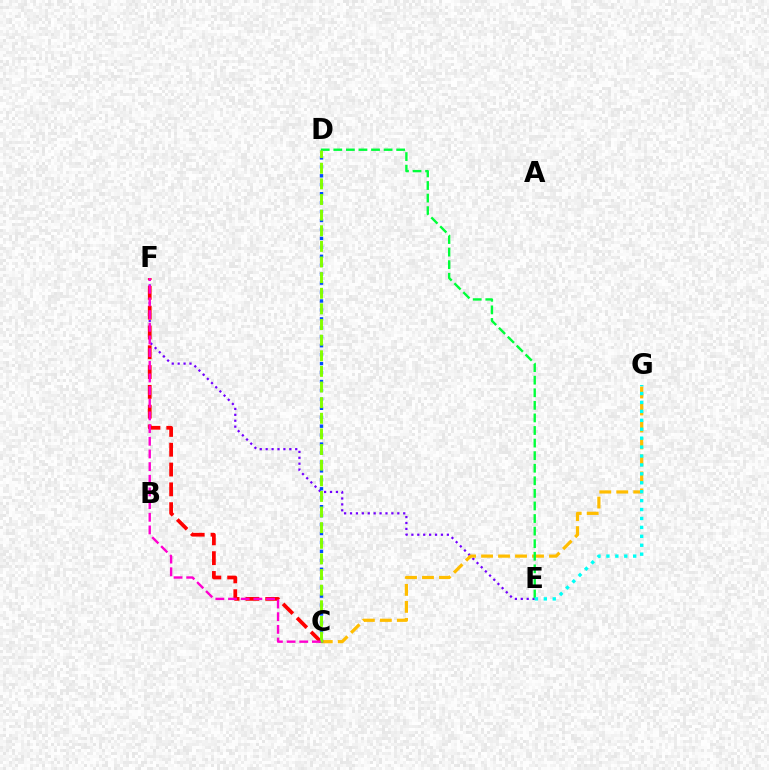{('E', 'F'): [{'color': '#7200ff', 'line_style': 'dotted', 'thickness': 1.61}], ('C', 'G'): [{'color': '#ffbd00', 'line_style': 'dashed', 'thickness': 2.31}], ('C', 'F'): [{'color': '#ff0000', 'line_style': 'dashed', 'thickness': 2.69}, {'color': '#ff00cf', 'line_style': 'dashed', 'thickness': 1.72}], ('D', 'E'): [{'color': '#00ff39', 'line_style': 'dashed', 'thickness': 1.71}], ('C', 'D'): [{'color': '#004bff', 'line_style': 'dotted', 'thickness': 2.43}, {'color': '#84ff00', 'line_style': 'dashed', 'thickness': 2.12}], ('E', 'G'): [{'color': '#00fff6', 'line_style': 'dotted', 'thickness': 2.42}]}